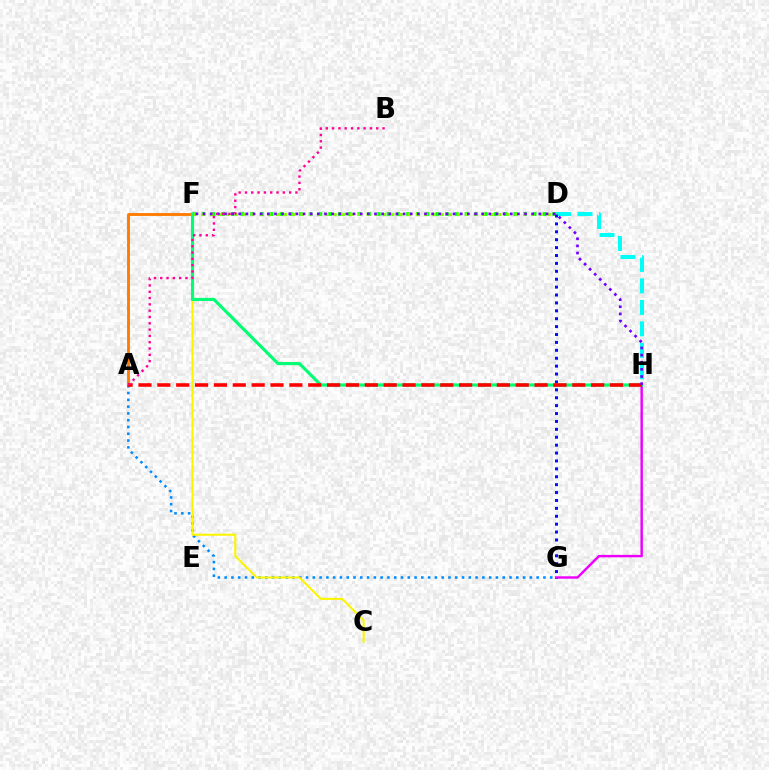{('A', 'F'): [{'color': '#ff7c00', 'line_style': 'solid', 'thickness': 2.07}], ('D', 'H'): [{'color': '#00fff6', 'line_style': 'dashed', 'thickness': 2.92}], ('G', 'H'): [{'color': '#ee00ff', 'line_style': 'solid', 'thickness': 1.76}], ('A', 'G'): [{'color': '#008cff', 'line_style': 'dotted', 'thickness': 1.84}], ('C', 'F'): [{'color': '#fcf500', 'line_style': 'solid', 'thickness': 1.51}], ('D', 'F'): [{'color': '#08ff00', 'line_style': 'dotted', 'thickness': 2.65}, {'color': '#84ff00', 'line_style': 'dotted', 'thickness': 2.24}], ('D', 'G'): [{'color': '#0010ff', 'line_style': 'dotted', 'thickness': 2.15}], ('F', 'H'): [{'color': '#00ff74', 'line_style': 'solid', 'thickness': 2.25}, {'color': '#7200ff', 'line_style': 'dotted', 'thickness': 1.94}], ('A', 'H'): [{'color': '#ff0000', 'line_style': 'dashed', 'thickness': 2.56}], ('A', 'B'): [{'color': '#ff0094', 'line_style': 'dotted', 'thickness': 1.71}]}